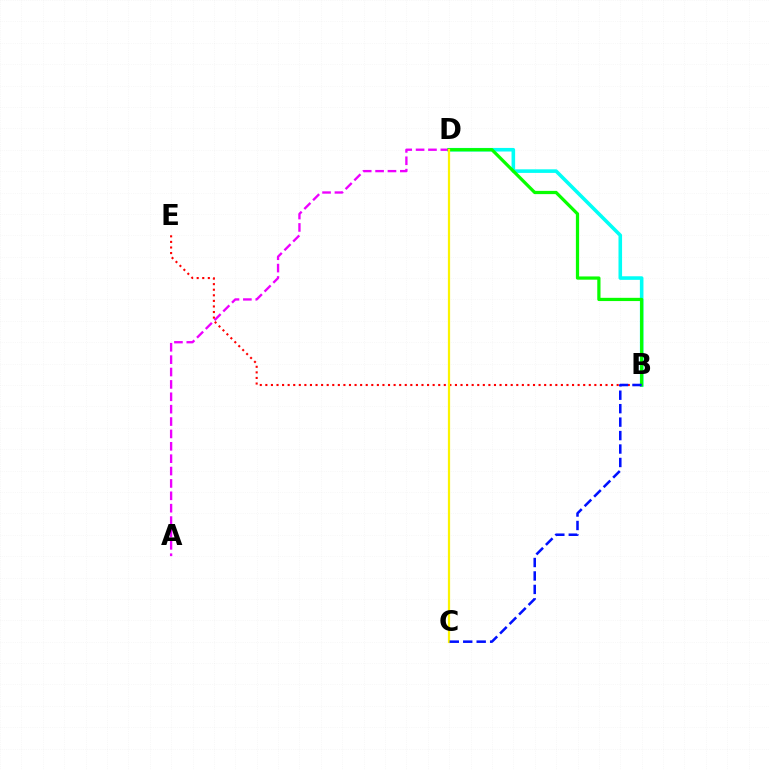{('B', 'D'): [{'color': '#00fff6', 'line_style': 'solid', 'thickness': 2.58}, {'color': '#08ff00', 'line_style': 'solid', 'thickness': 2.33}], ('A', 'D'): [{'color': '#ee00ff', 'line_style': 'dashed', 'thickness': 1.68}], ('B', 'E'): [{'color': '#ff0000', 'line_style': 'dotted', 'thickness': 1.52}], ('C', 'D'): [{'color': '#fcf500', 'line_style': 'solid', 'thickness': 1.6}], ('B', 'C'): [{'color': '#0010ff', 'line_style': 'dashed', 'thickness': 1.83}]}